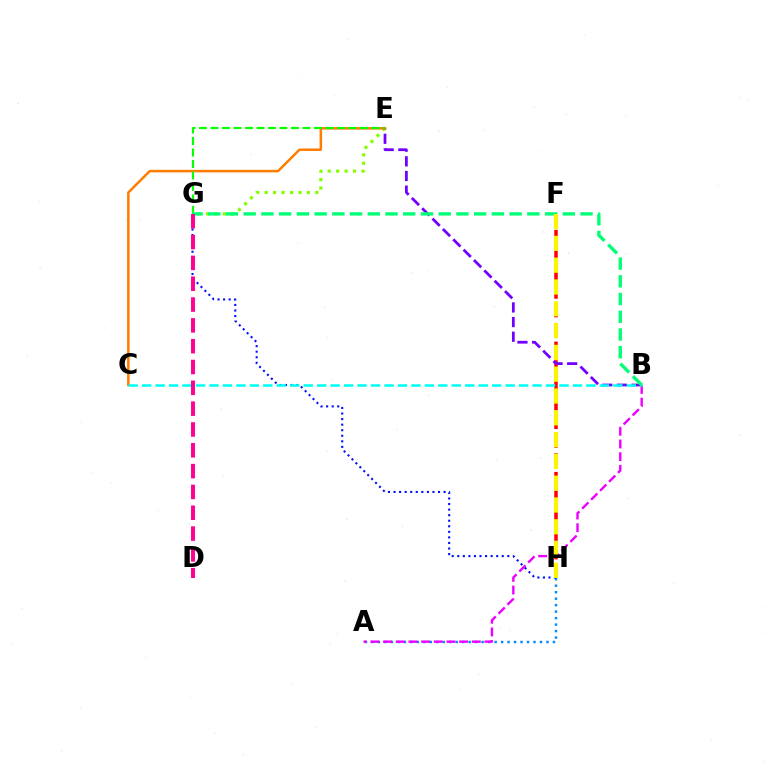{('A', 'H'): [{'color': '#008cff', 'line_style': 'dotted', 'thickness': 1.76}], ('E', 'G'): [{'color': '#84ff00', 'line_style': 'dotted', 'thickness': 2.29}, {'color': '#08ff00', 'line_style': 'dashed', 'thickness': 1.56}], ('A', 'B'): [{'color': '#ee00ff', 'line_style': 'dashed', 'thickness': 1.72}], ('G', 'H'): [{'color': '#0010ff', 'line_style': 'dotted', 'thickness': 1.51}], ('F', 'H'): [{'color': '#ff0000', 'line_style': 'dashed', 'thickness': 2.53}, {'color': '#fcf500', 'line_style': 'dashed', 'thickness': 2.96}], ('B', 'E'): [{'color': '#7200ff', 'line_style': 'dashed', 'thickness': 1.99}], ('C', 'E'): [{'color': '#ff7c00', 'line_style': 'solid', 'thickness': 1.8}], ('B', 'C'): [{'color': '#00fff6', 'line_style': 'dashed', 'thickness': 1.83}], ('B', 'G'): [{'color': '#00ff74', 'line_style': 'dashed', 'thickness': 2.41}], ('D', 'G'): [{'color': '#ff0094', 'line_style': 'dashed', 'thickness': 2.83}]}